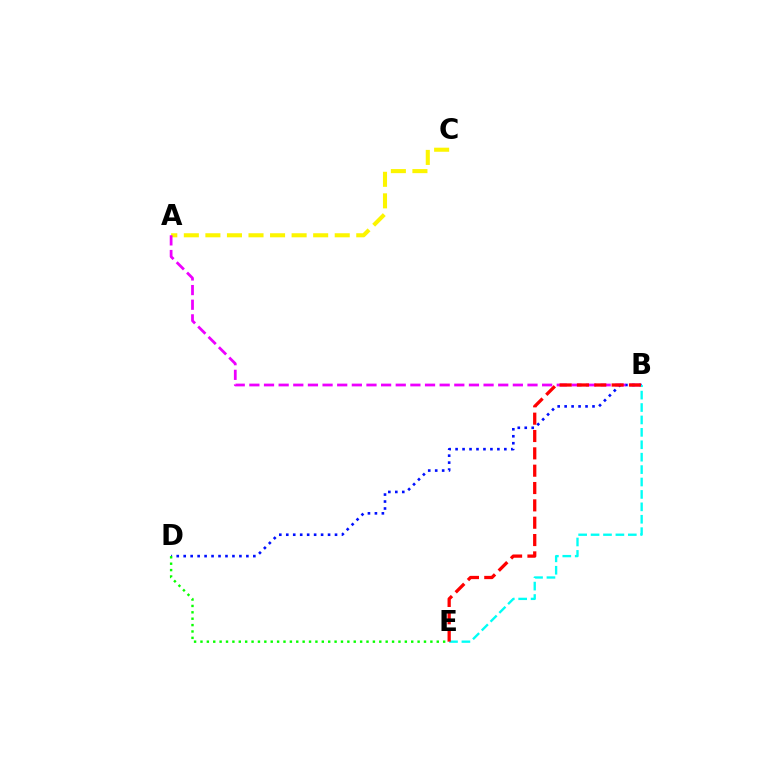{('B', 'D'): [{'color': '#0010ff', 'line_style': 'dotted', 'thickness': 1.89}], ('A', 'C'): [{'color': '#fcf500', 'line_style': 'dashed', 'thickness': 2.93}], ('D', 'E'): [{'color': '#08ff00', 'line_style': 'dotted', 'thickness': 1.74}], ('A', 'B'): [{'color': '#ee00ff', 'line_style': 'dashed', 'thickness': 1.99}], ('B', 'E'): [{'color': '#00fff6', 'line_style': 'dashed', 'thickness': 1.69}, {'color': '#ff0000', 'line_style': 'dashed', 'thickness': 2.36}]}